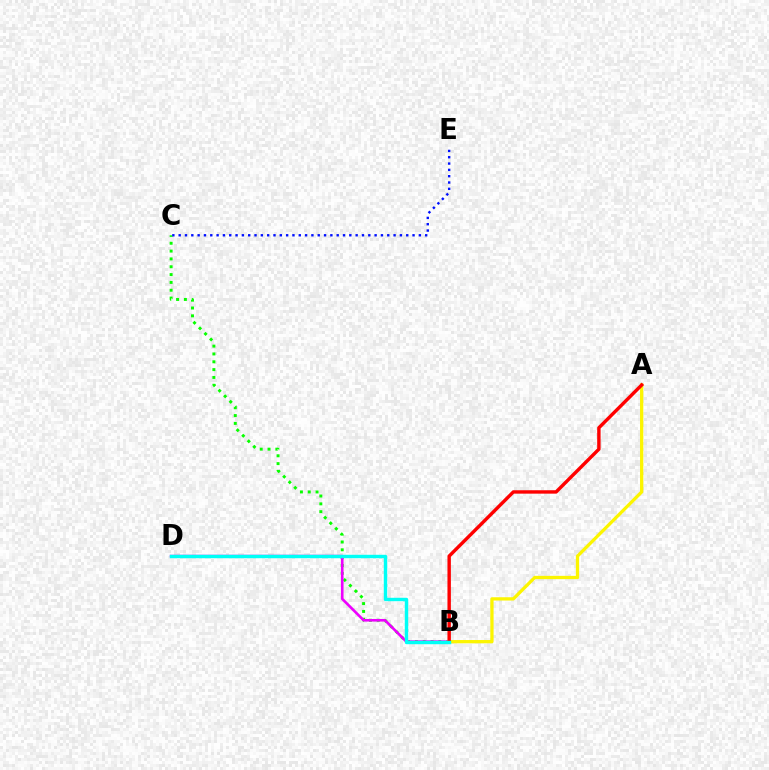{('B', 'C'): [{'color': '#08ff00', 'line_style': 'dotted', 'thickness': 2.13}], ('B', 'D'): [{'color': '#ee00ff', 'line_style': 'solid', 'thickness': 1.89}, {'color': '#00fff6', 'line_style': 'solid', 'thickness': 2.46}], ('C', 'E'): [{'color': '#0010ff', 'line_style': 'dotted', 'thickness': 1.72}], ('A', 'B'): [{'color': '#fcf500', 'line_style': 'solid', 'thickness': 2.36}, {'color': '#ff0000', 'line_style': 'solid', 'thickness': 2.46}]}